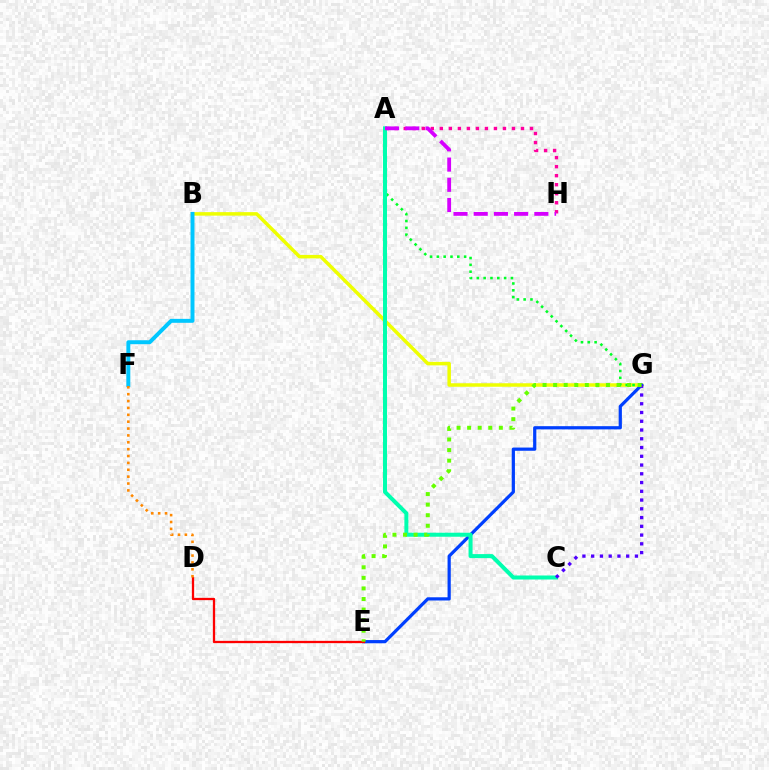{('B', 'G'): [{'color': '#eeff00', 'line_style': 'solid', 'thickness': 2.52}], ('A', 'G'): [{'color': '#00ff27', 'line_style': 'dotted', 'thickness': 1.85}], ('E', 'G'): [{'color': '#003fff', 'line_style': 'solid', 'thickness': 2.32}, {'color': '#66ff00', 'line_style': 'dotted', 'thickness': 2.87}], ('A', 'H'): [{'color': '#ff00a0', 'line_style': 'dotted', 'thickness': 2.45}, {'color': '#d600ff', 'line_style': 'dashed', 'thickness': 2.75}], ('A', 'C'): [{'color': '#00ffaf', 'line_style': 'solid', 'thickness': 2.89}], ('B', 'F'): [{'color': '#00c7ff', 'line_style': 'solid', 'thickness': 2.84}], ('C', 'G'): [{'color': '#4f00ff', 'line_style': 'dotted', 'thickness': 2.38}], ('D', 'E'): [{'color': '#ff0000', 'line_style': 'solid', 'thickness': 1.65}], ('D', 'F'): [{'color': '#ff8800', 'line_style': 'dotted', 'thickness': 1.87}]}